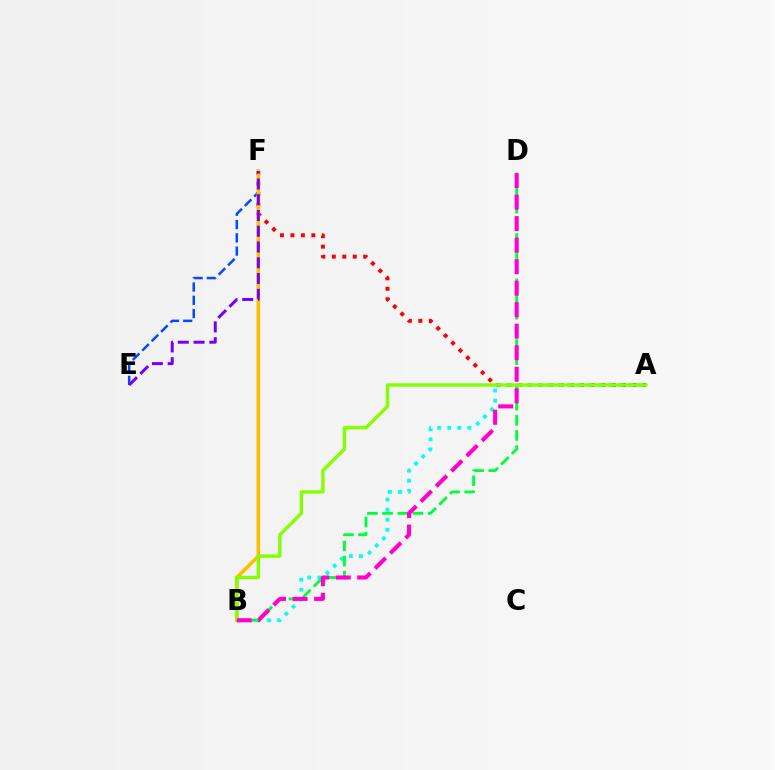{('A', 'F'): [{'color': '#ff0000', 'line_style': 'dotted', 'thickness': 2.84}], ('E', 'F'): [{'color': '#004bff', 'line_style': 'dashed', 'thickness': 1.8}, {'color': '#7200ff', 'line_style': 'dashed', 'thickness': 2.14}], ('A', 'B'): [{'color': '#00fff6', 'line_style': 'dotted', 'thickness': 2.74}, {'color': '#84ff00', 'line_style': 'solid', 'thickness': 2.44}], ('B', 'D'): [{'color': '#00ff39', 'line_style': 'dashed', 'thickness': 2.06}, {'color': '#ff00cf', 'line_style': 'dashed', 'thickness': 2.92}], ('B', 'F'): [{'color': '#ffbd00', 'line_style': 'solid', 'thickness': 2.58}]}